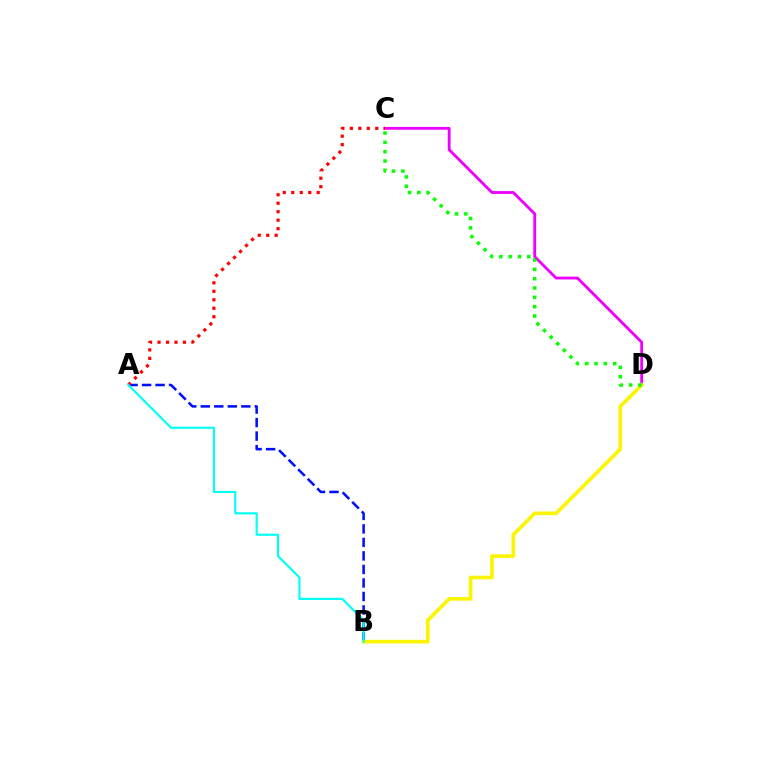{('A', 'B'): [{'color': '#0010ff', 'line_style': 'dashed', 'thickness': 1.84}, {'color': '#00fff6', 'line_style': 'solid', 'thickness': 1.54}], ('C', 'D'): [{'color': '#ee00ff', 'line_style': 'solid', 'thickness': 2.03}, {'color': '#08ff00', 'line_style': 'dotted', 'thickness': 2.53}], ('B', 'D'): [{'color': '#fcf500', 'line_style': 'solid', 'thickness': 2.62}], ('A', 'C'): [{'color': '#ff0000', 'line_style': 'dotted', 'thickness': 2.3}]}